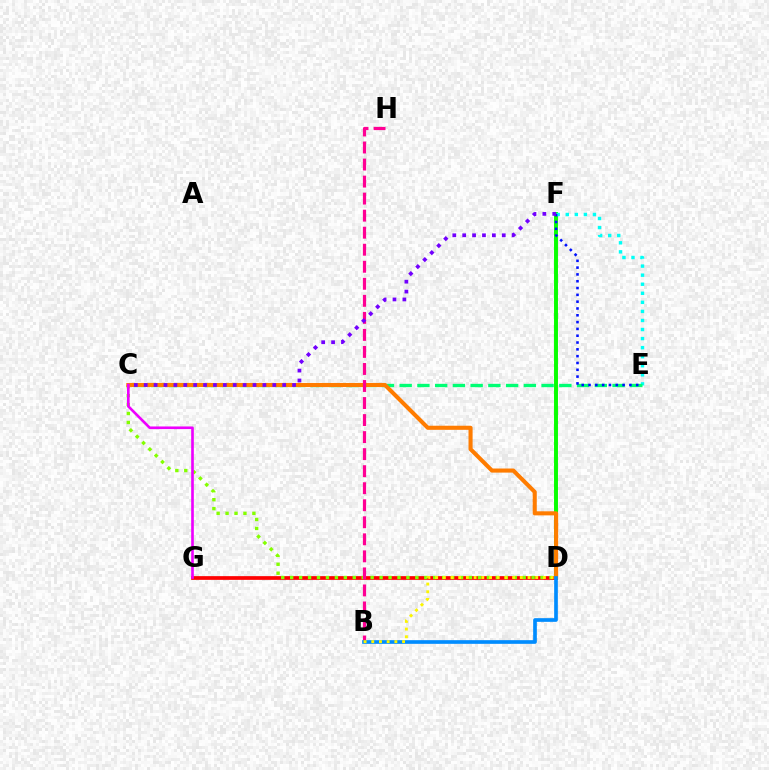{('D', 'F'): [{'color': '#08ff00', 'line_style': 'solid', 'thickness': 2.83}], ('E', 'F'): [{'color': '#00fff6', 'line_style': 'dotted', 'thickness': 2.46}, {'color': '#0010ff', 'line_style': 'dotted', 'thickness': 1.85}], ('D', 'G'): [{'color': '#ff0000', 'line_style': 'solid', 'thickness': 2.68}], ('C', 'D'): [{'color': '#84ff00', 'line_style': 'dotted', 'thickness': 2.43}, {'color': '#ff7c00', 'line_style': 'solid', 'thickness': 2.94}], ('C', 'E'): [{'color': '#00ff74', 'line_style': 'dashed', 'thickness': 2.41}], ('C', 'G'): [{'color': '#ee00ff', 'line_style': 'solid', 'thickness': 1.9}], ('B', 'H'): [{'color': '#ff0094', 'line_style': 'dashed', 'thickness': 2.31}], ('C', 'F'): [{'color': '#7200ff', 'line_style': 'dotted', 'thickness': 2.69}], ('B', 'D'): [{'color': '#008cff', 'line_style': 'solid', 'thickness': 2.64}, {'color': '#fcf500', 'line_style': 'dotted', 'thickness': 2.09}]}